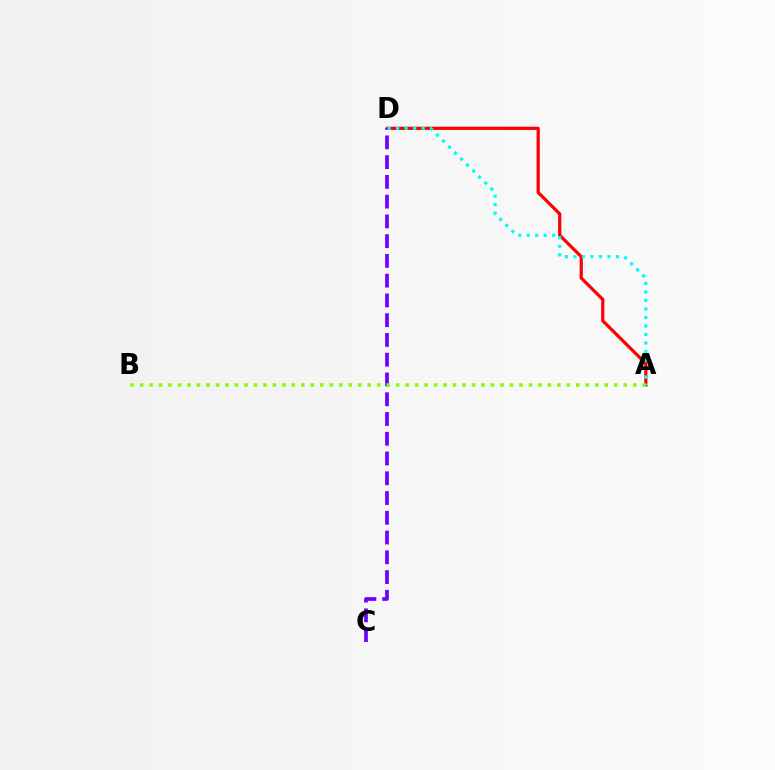{('A', 'D'): [{'color': '#ff0000', 'line_style': 'solid', 'thickness': 2.31}, {'color': '#00fff6', 'line_style': 'dotted', 'thickness': 2.31}], ('C', 'D'): [{'color': '#7200ff', 'line_style': 'dashed', 'thickness': 2.68}], ('A', 'B'): [{'color': '#84ff00', 'line_style': 'dotted', 'thickness': 2.58}]}